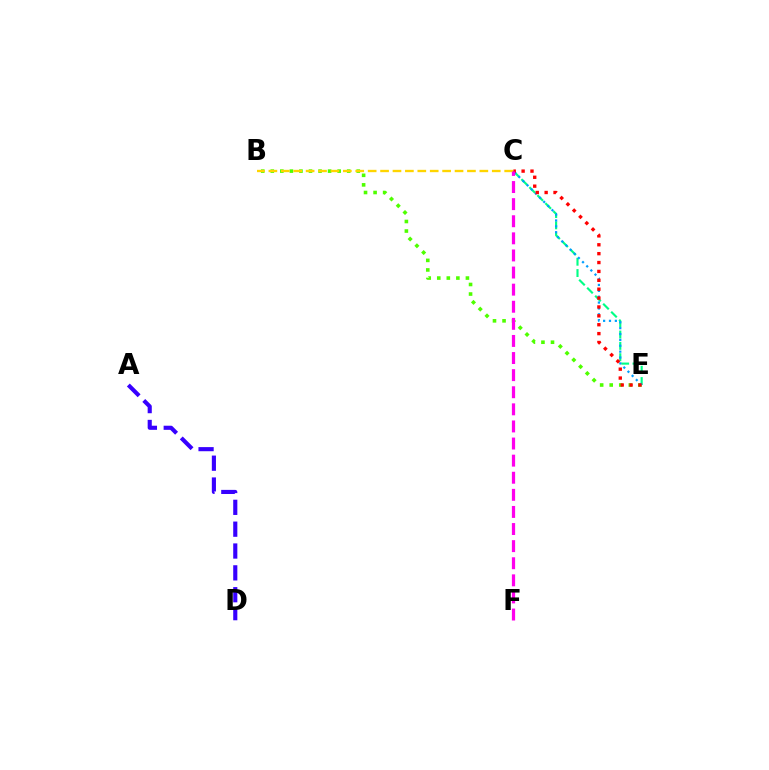{('B', 'E'): [{'color': '#4fff00', 'line_style': 'dotted', 'thickness': 2.6}], ('C', 'E'): [{'color': '#00ff86', 'line_style': 'dashed', 'thickness': 1.54}, {'color': '#009eff', 'line_style': 'dotted', 'thickness': 1.6}, {'color': '#ff0000', 'line_style': 'dotted', 'thickness': 2.41}], ('B', 'C'): [{'color': '#ffd500', 'line_style': 'dashed', 'thickness': 1.69}], ('C', 'F'): [{'color': '#ff00ed', 'line_style': 'dashed', 'thickness': 2.32}], ('A', 'D'): [{'color': '#3700ff', 'line_style': 'dashed', 'thickness': 2.97}]}